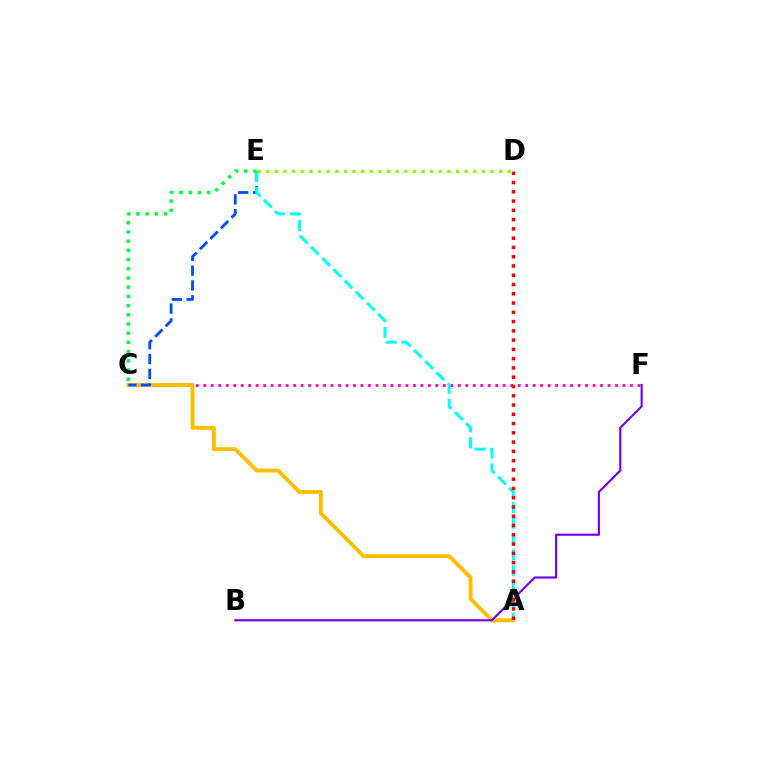{('C', 'F'): [{'color': '#ff00cf', 'line_style': 'dotted', 'thickness': 2.03}], ('A', 'C'): [{'color': '#ffbd00', 'line_style': 'solid', 'thickness': 2.79}], ('C', 'E'): [{'color': '#004bff', 'line_style': 'dashed', 'thickness': 2.01}, {'color': '#00ff39', 'line_style': 'dotted', 'thickness': 2.5}], ('B', 'F'): [{'color': '#7200ff', 'line_style': 'solid', 'thickness': 1.55}], ('A', 'E'): [{'color': '#00fff6', 'line_style': 'dashed', 'thickness': 2.15}], ('A', 'D'): [{'color': '#ff0000', 'line_style': 'dotted', 'thickness': 2.52}], ('D', 'E'): [{'color': '#84ff00', 'line_style': 'dotted', 'thickness': 2.34}]}